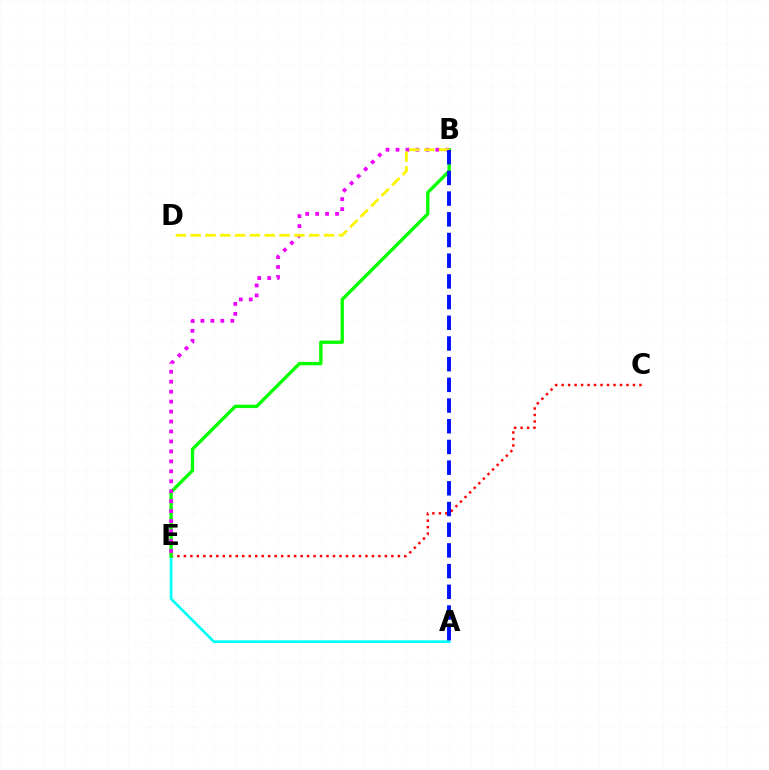{('A', 'E'): [{'color': '#00fff6', 'line_style': 'solid', 'thickness': 1.95}], ('C', 'E'): [{'color': '#ff0000', 'line_style': 'dotted', 'thickness': 1.76}], ('B', 'E'): [{'color': '#08ff00', 'line_style': 'solid', 'thickness': 2.42}, {'color': '#ee00ff', 'line_style': 'dotted', 'thickness': 2.71}], ('B', 'D'): [{'color': '#fcf500', 'line_style': 'dashed', 'thickness': 2.01}], ('A', 'B'): [{'color': '#0010ff', 'line_style': 'dashed', 'thickness': 2.81}]}